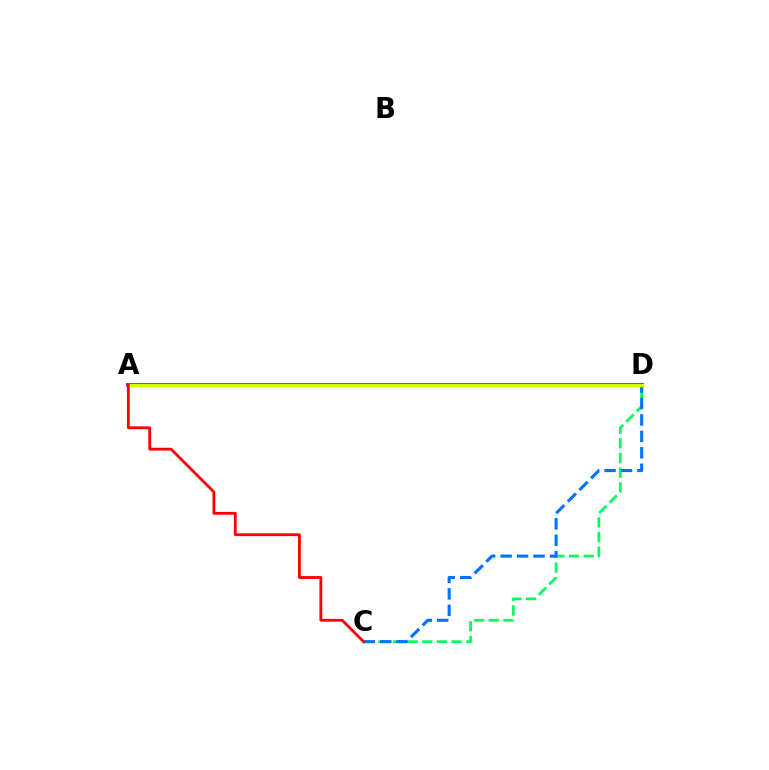{('C', 'D'): [{'color': '#00ff5c', 'line_style': 'dashed', 'thickness': 1.99}, {'color': '#0074ff', 'line_style': 'dashed', 'thickness': 2.23}], ('A', 'D'): [{'color': '#b900ff', 'line_style': 'solid', 'thickness': 2.84}, {'color': '#d1ff00', 'line_style': 'solid', 'thickness': 2.39}], ('A', 'C'): [{'color': '#ff0000', 'line_style': 'solid', 'thickness': 2.03}]}